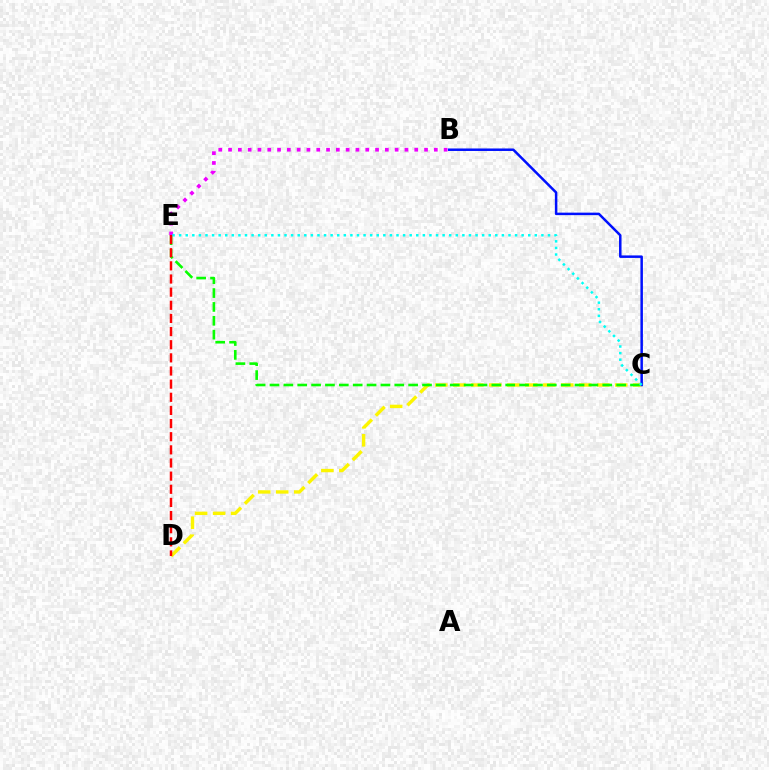{('C', 'D'): [{'color': '#fcf500', 'line_style': 'dashed', 'thickness': 2.44}], ('B', 'C'): [{'color': '#0010ff', 'line_style': 'solid', 'thickness': 1.8}], ('B', 'E'): [{'color': '#ee00ff', 'line_style': 'dotted', 'thickness': 2.66}], ('C', 'E'): [{'color': '#08ff00', 'line_style': 'dashed', 'thickness': 1.88}, {'color': '#00fff6', 'line_style': 'dotted', 'thickness': 1.79}], ('D', 'E'): [{'color': '#ff0000', 'line_style': 'dashed', 'thickness': 1.79}]}